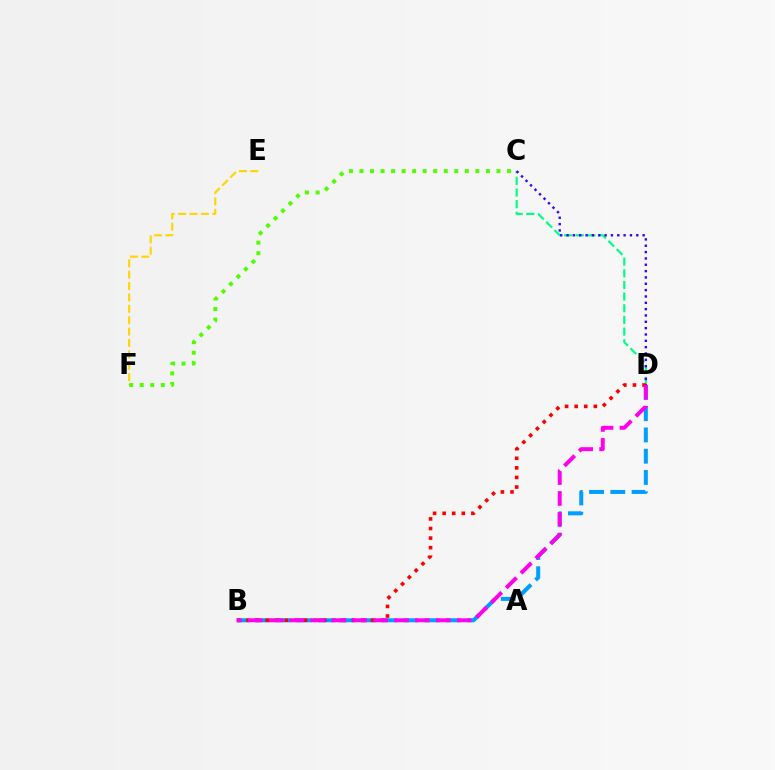{('B', 'D'): [{'color': '#009eff', 'line_style': 'dashed', 'thickness': 2.89}, {'color': '#ff0000', 'line_style': 'dotted', 'thickness': 2.6}, {'color': '#ff00ed', 'line_style': 'dashed', 'thickness': 2.84}], ('E', 'F'): [{'color': '#ffd500', 'line_style': 'dashed', 'thickness': 1.55}], ('C', 'D'): [{'color': '#00ff86', 'line_style': 'dashed', 'thickness': 1.58}, {'color': '#3700ff', 'line_style': 'dotted', 'thickness': 1.72}], ('C', 'F'): [{'color': '#4fff00', 'line_style': 'dotted', 'thickness': 2.86}]}